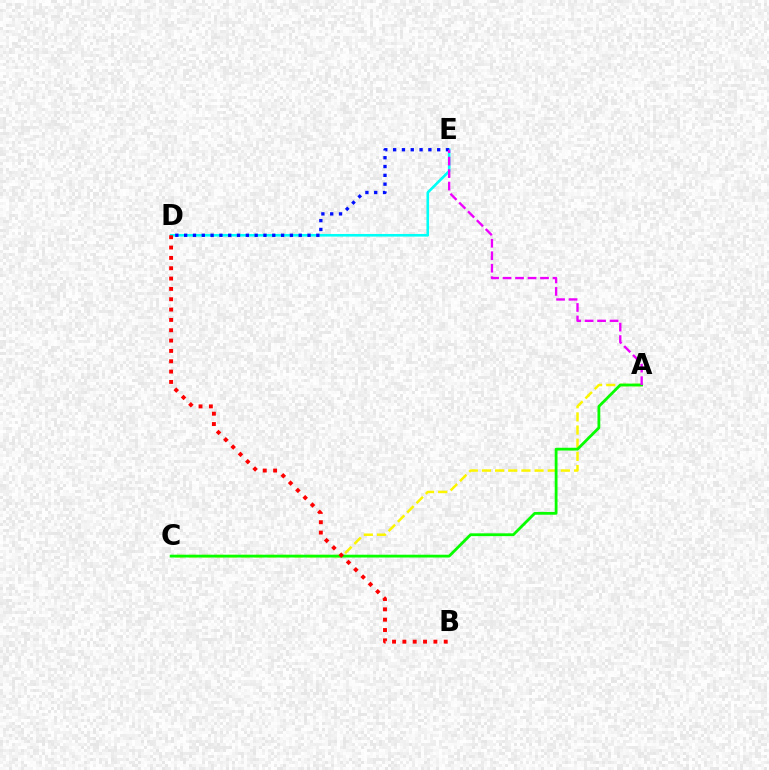{('D', 'E'): [{'color': '#00fff6', 'line_style': 'solid', 'thickness': 1.89}, {'color': '#0010ff', 'line_style': 'dotted', 'thickness': 2.39}], ('A', 'C'): [{'color': '#fcf500', 'line_style': 'dashed', 'thickness': 1.79}, {'color': '#08ff00', 'line_style': 'solid', 'thickness': 2.01}], ('A', 'E'): [{'color': '#ee00ff', 'line_style': 'dashed', 'thickness': 1.7}], ('B', 'D'): [{'color': '#ff0000', 'line_style': 'dotted', 'thickness': 2.81}]}